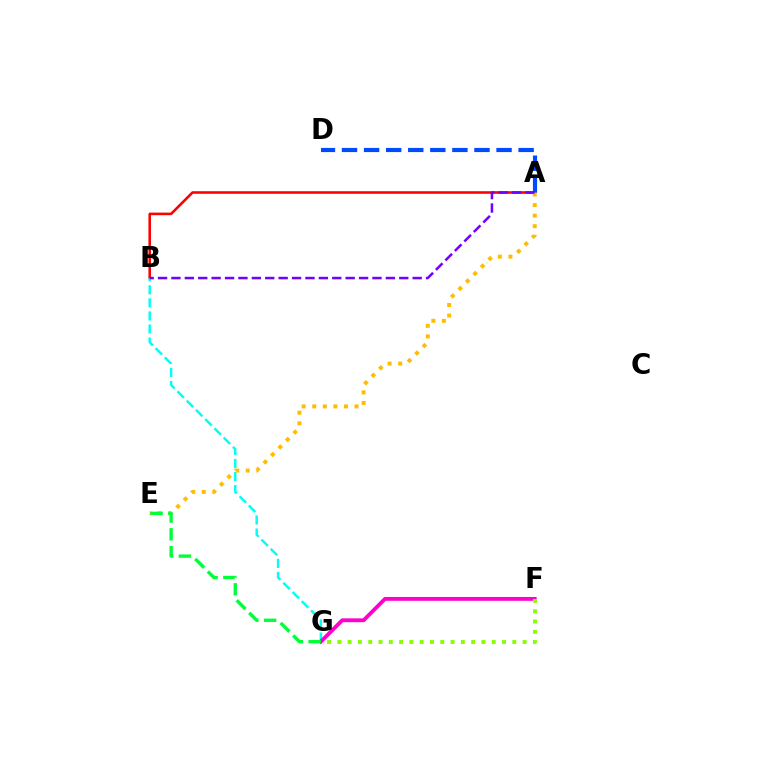{('A', 'B'): [{'color': '#ff0000', 'line_style': 'solid', 'thickness': 1.86}, {'color': '#7200ff', 'line_style': 'dashed', 'thickness': 1.82}], ('B', 'G'): [{'color': '#00fff6', 'line_style': 'dashed', 'thickness': 1.78}], ('A', 'D'): [{'color': '#004bff', 'line_style': 'dashed', 'thickness': 3.0}], ('A', 'E'): [{'color': '#ffbd00', 'line_style': 'dotted', 'thickness': 2.87}], ('F', 'G'): [{'color': '#ff00cf', 'line_style': 'solid', 'thickness': 2.77}, {'color': '#84ff00', 'line_style': 'dotted', 'thickness': 2.8}], ('E', 'G'): [{'color': '#00ff39', 'line_style': 'dashed', 'thickness': 2.41}]}